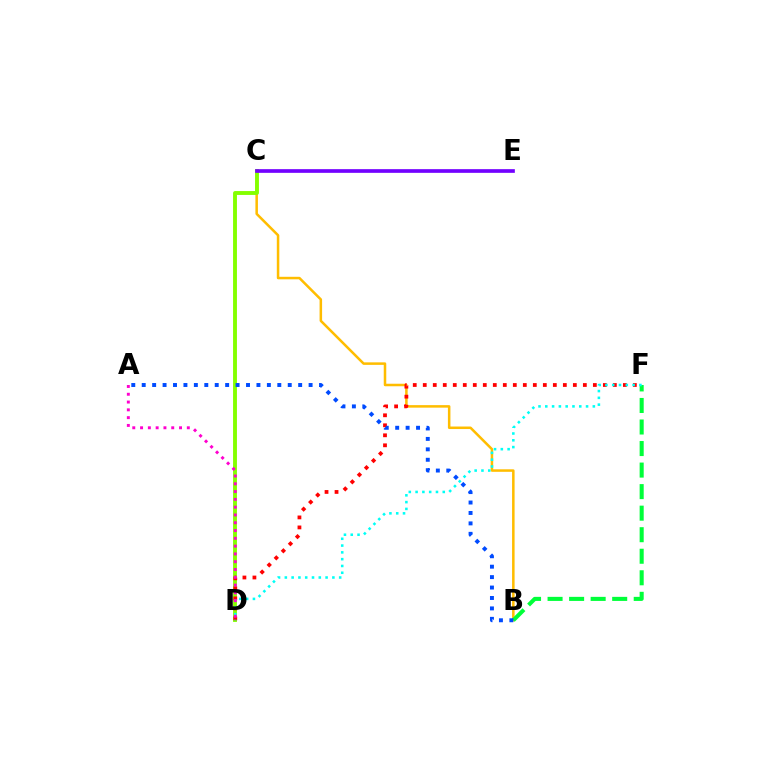{('B', 'C'): [{'color': '#ffbd00', 'line_style': 'solid', 'thickness': 1.81}], ('C', 'D'): [{'color': '#84ff00', 'line_style': 'solid', 'thickness': 2.79}], ('B', 'F'): [{'color': '#00ff39', 'line_style': 'dashed', 'thickness': 2.93}], ('D', 'F'): [{'color': '#ff0000', 'line_style': 'dotted', 'thickness': 2.72}, {'color': '#00fff6', 'line_style': 'dotted', 'thickness': 1.85}], ('C', 'E'): [{'color': '#7200ff', 'line_style': 'solid', 'thickness': 2.65}], ('A', 'B'): [{'color': '#004bff', 'line_style': 'dotted', 'thickness': 2.83}], ('A', 'D'): [{'color': '#ff00cf', 'line_style': 'dotted', 'thickness': 2.12}]}